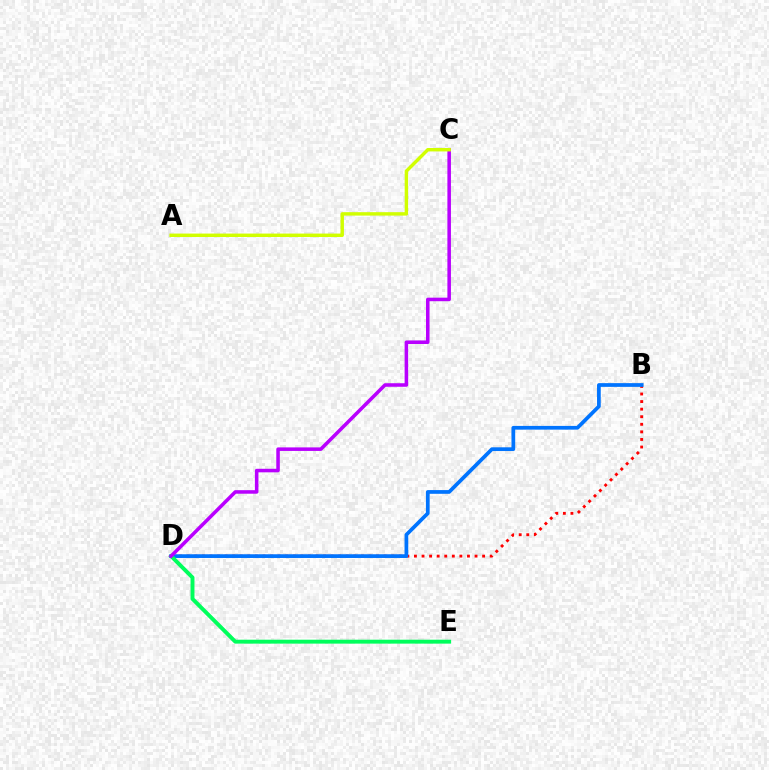{('B', 'D'): [{'color': '#ff0000', 'line_style': 'dotted', 'thickness': 2.06}, {'color': '#0074ff', 'line_style': 'solid', 'thickness': 2.68}], ('D', 'E'): [{'color': '#00ff5c', 'line_style': 'solid', 'thickness': 2.82}], ('C', 'D'): [{'color': '#b900ff', 'line_style': 'solid', 'thickness': 2.55}], ('A', 'C'): [{'color': '#d1ff00', 'line_style': 'solid', 'thickness': 2.47}]}